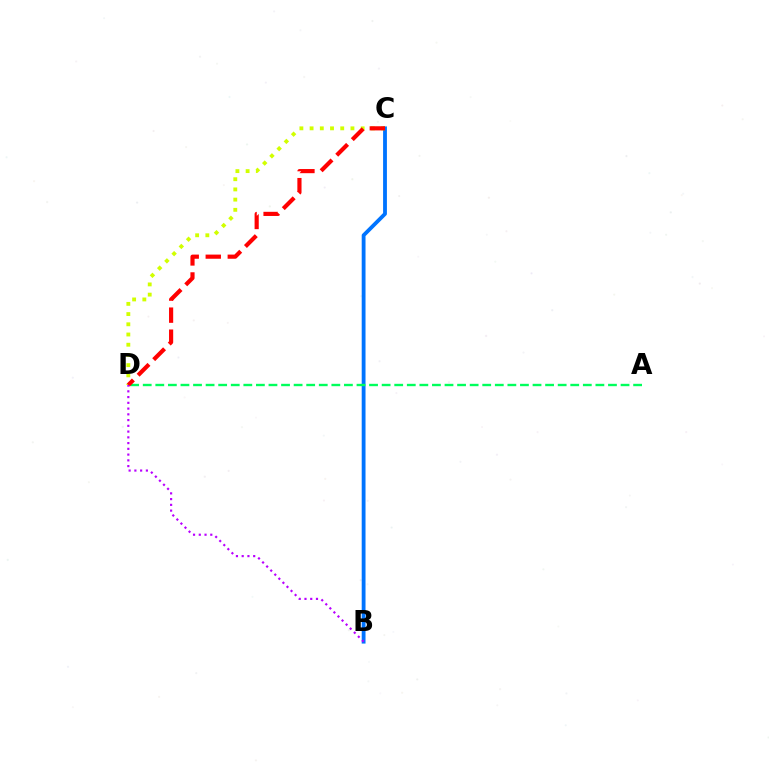{('B', 'C'): [{'color': '#0074ff', 'line_style': 'solid', 'thickness': 2.75}], ('C', 'D'): [{'color': '#d1ff00', 'line_style': 'dotted', 'thickness': 2.77}, {'color': '#ff0000', 'line_style': 'dashed', 'thickness': 2.99}], ('A', 'D'): [{'color': '#00ff5c', 'line_style': 'dashed', 'thickness': 1.71}], ('B', 'D'): [{'color': '#b900ff', 'line_style': 'dotted', 'thickness': 1.56}]}